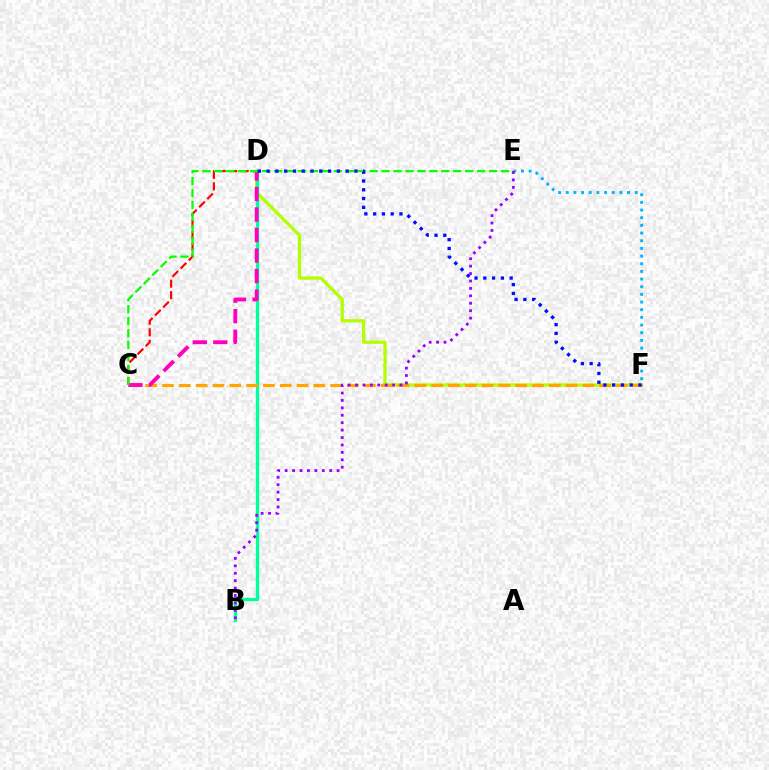{('E', 'F'): [{'color': '#00b5ff', 'line_style': 'dotted', 'thickness': 2.08}], ('D', 'F'): [{'color': '#b3ff00', 'line_style': 'solid', 'thickness': 2.36}, {'color': '#0010ff', 'line_style': 'dotted', 'thickness': 2.39}], ('B', 'D'): [{'color': '#00ff9d', 'line_style': 'solid', 'thickness': 2.38}], ('C', 'F'): [{'color': '#ffa500', 'line_style': 'dashed', 'thickness': 2.28}], ('C', 'D'): [{'color': '#ff0000', 'line_style': 'dashed', 'thickness': 1.56}, {'color': '#ff00bd', 'line_style': 'dashed', 'thickness': 2.79}], ('C', 'E'): [{'color': '#08ff00', 'line_style': 'dashed', 'thickness': 1.62}], ('B', 'E'): [{'color': '#9b00ff', 'line_style': 'dotted', 'thickness': 2.02}]}